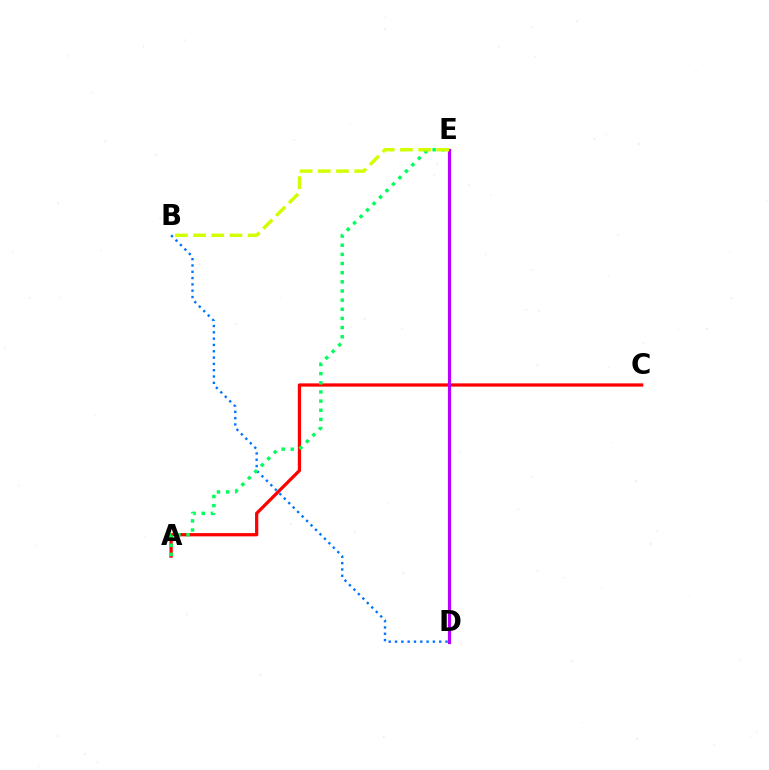{('A', 'C'): [{'color': '#ff0000', 'line_style': 'solid', 'thickness': 2.35}], ('D', 'E'): [{'color': '#b900ff', 'line_style': 'solid', 'thickness': 2.28}], ('B', 'D'): [{'color': '#0074ff', 'line_style': 'dotted', 'thickness': 1.71}], ('A', 'E'): [{'color': '#00ff5c', 'line_style': 'dotted', 'thickness': 2.49}], ('B', 'E'): [{'color': '#d1ff00', 'line_style': 'dashed', 'thickness': 2.47}]}